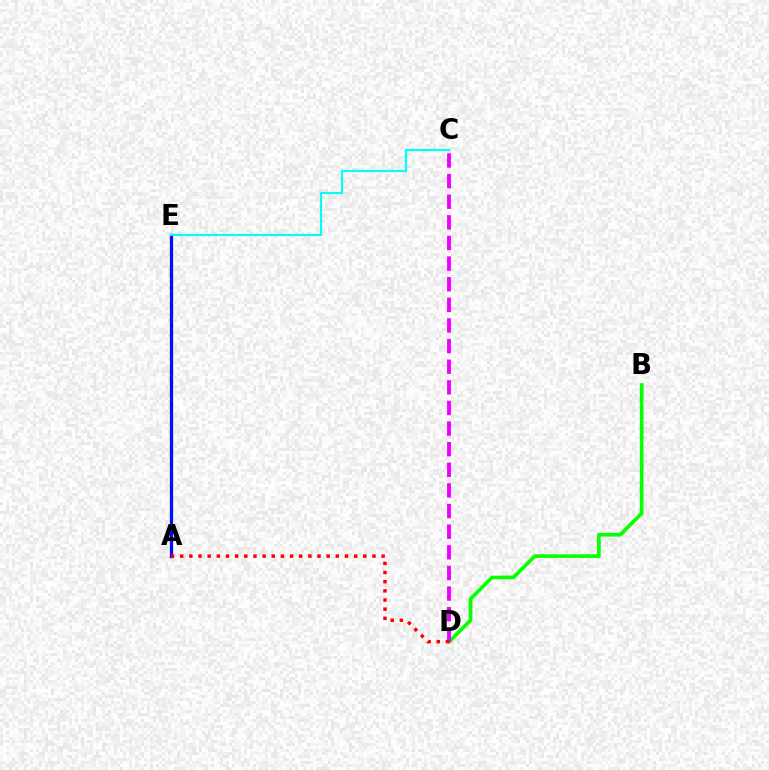{('A', 'E'): [{'color': '#fcf500', 'line_style': 'dashed', 'thickness': 1.76}, {'color': '#0010ff', 'line_style': 'solid', 'thickness': 2.35}], ('B', 'D'): [{'color': '#08ff00', 'line_style': 'solid', 'thickness': 2.63}], ('C', 'D'): [{'color': '#ee00ff', 'line_style': 'dashed', 'thickness': 2.8}], ('C', 'E'): [{'color': '#00fff6', 'line_style': 'solid', 'thickness': 1.55}], ('A', 'D'): [{'color': '#ff0000', 'line_style': 'dotted', 'thickness': 2.49}]}